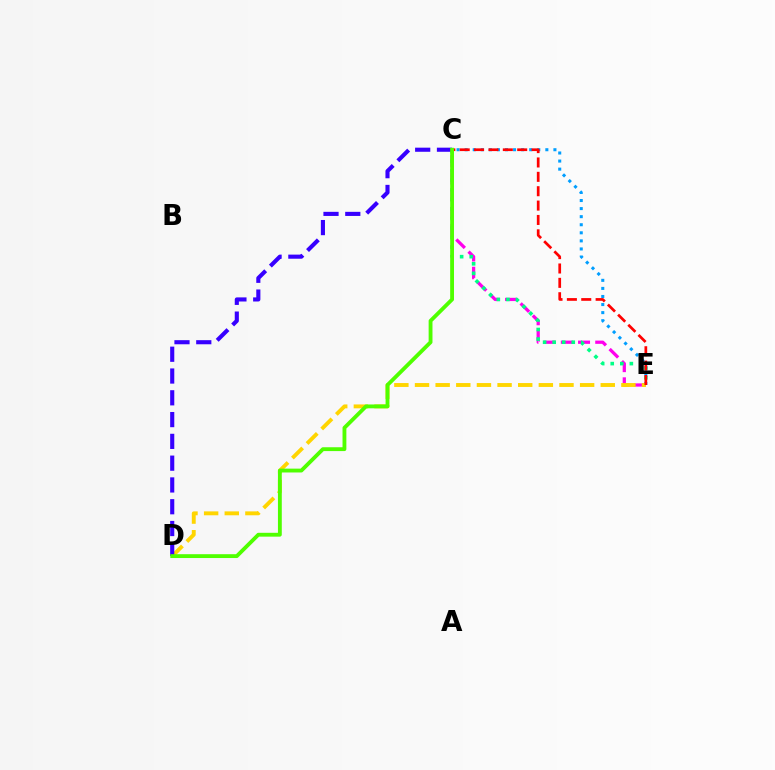{('C', 'E'): [{'color': '#009eff', 'line_style': 'dotted', 'thickness': 2.19}, {'color': '#ff00ed', 'line_style': 'dashed', 'thickness': 2.34}, {'color': '#00ff86', 'line_style': 'dotted', 'thickness': 2.6}, {'color': '#ff0000', 'line_style': 'dashed', 'thickness': 1.95}], ('D', 'E'): [{'color': '#ffd500', 'line_style': 'dashed', 'thickness': 2.8}], ('C', 'D'): [{'color': '#3700ff', 'line_style': 'dashed', 'thickness': 2.96}, {'color': '#4fff00', 'line_style': 'solid', 'thickness': 2.77}]}